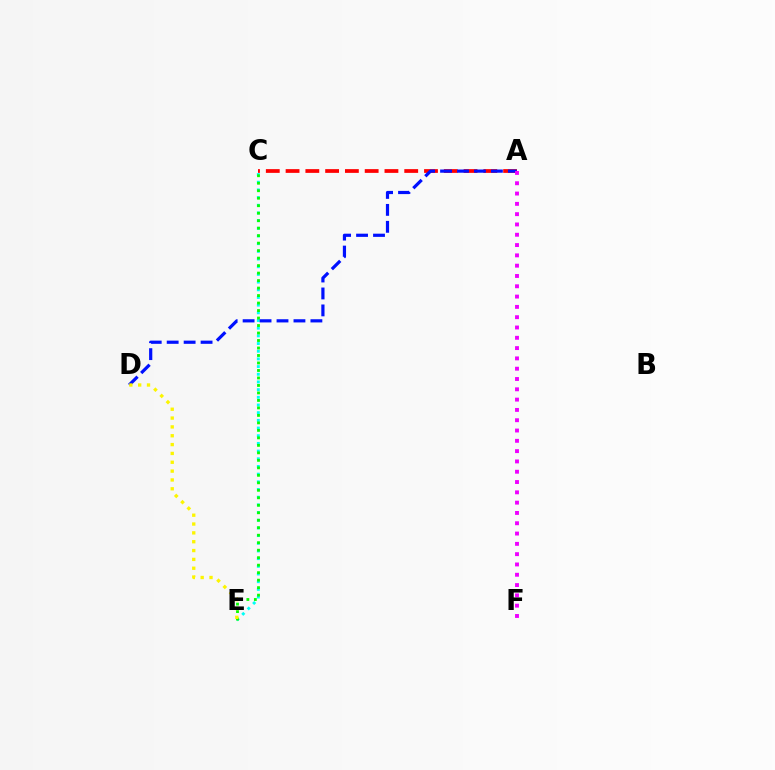{('C', 'E'): [{'color': '#00fff6', 'line_style': 'dotted', 'thickness': 2.09}, {'color': '#08ff00', 'line_style': 'dotted', 'thickness': 2.03}], ('A', 'C'): [{'color': '#ff0000', 'line_style': 'dashed', 'thickness': 2.69}], ('A', 'D'): [{'color': '#0010ff', 'line_style': 'dashed', 'thickness': 2.3}], ('A', 'F'): [{'color': '#ee00ff', 'line_style': 'dotted', 'thickness': 2.8}], ('D', 'E'): [{'color': '#fcf500', 'line_style': 'dotted', 'thickness': 2.4}]}